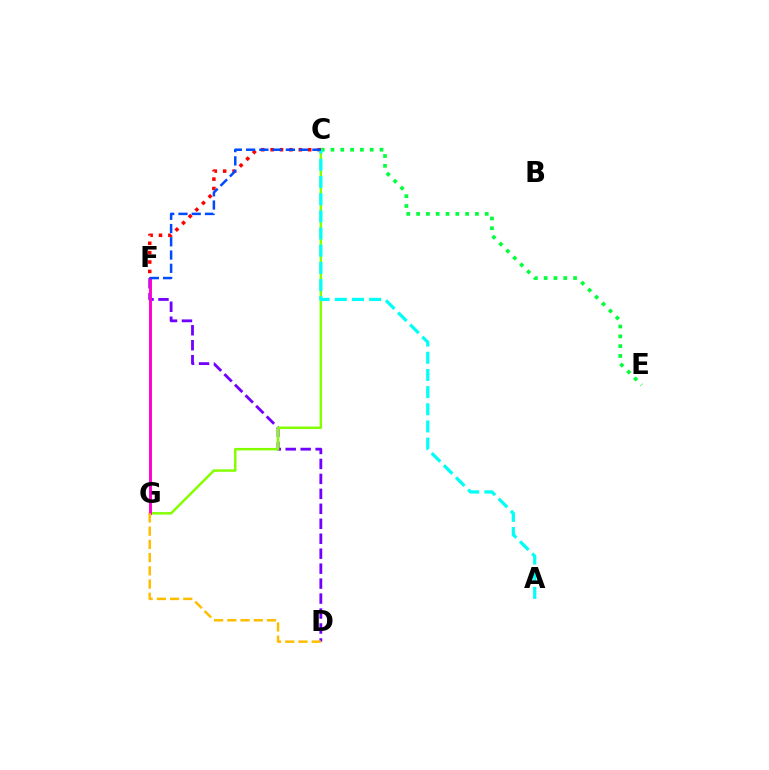{('D', 'F'): [{'color': '#7200ff', 'line_style': 'dashed', 'thickness': 2.03}], ('C', 'E'): [{'color': '#00ff39', 'line_style': 'dotted', 'thickness': 2.66}], ('C', 'G'): [{'color': '#84ff00', 'line_style': 'solid', 'thickness': 1.79}], ('F', 'G'): [{'color': '#ff00cf', 'line_style': 'solid', 'thickness': 2.1}], ('C', 'F'): [{'color': '#ff0000', 'line_style': 'dotted', 'thickness': 2.55}, {'color': '#004bff', 'line_style': 'dashed', 'thickness': 1.8}], ('D', 'G'): [{'color': '#ffbd00', 'line_style': 'dashed', 'thickness': 1.8}], ('A', 'C'): [{'color': '#00fff6', 'line_style': 'dashed', 'thickness': 2.33}]}